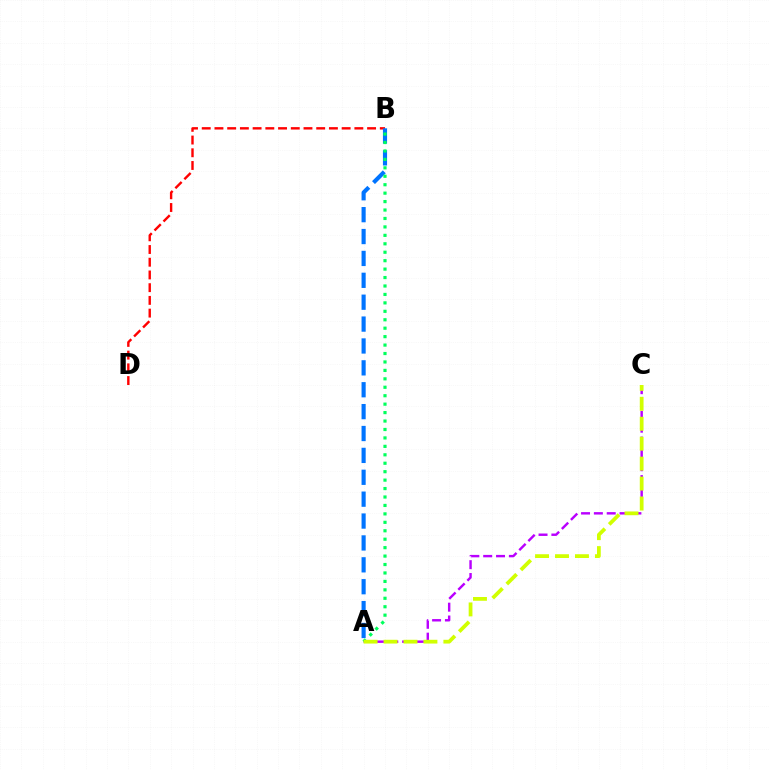{('A', 'C'): [{'color': '#b900ff', 'line_style': 'dashed', 'thickness': 1.74}, {'color': '#d1ff00', 'line_style': 'dashed', 'thickness': 2.71}], ('B', 'D'): [{'color': '#ff0000', 'line_style': 'dashed', 'thickness': 1.73}], ('A', 'B'): [{'color': '#0074ff', 'line_style': 'dashed', 'thickness': 2.97}, {'color': '#00ff5c', 'line_style': 'dotted', 'thickness': 2.29}]}